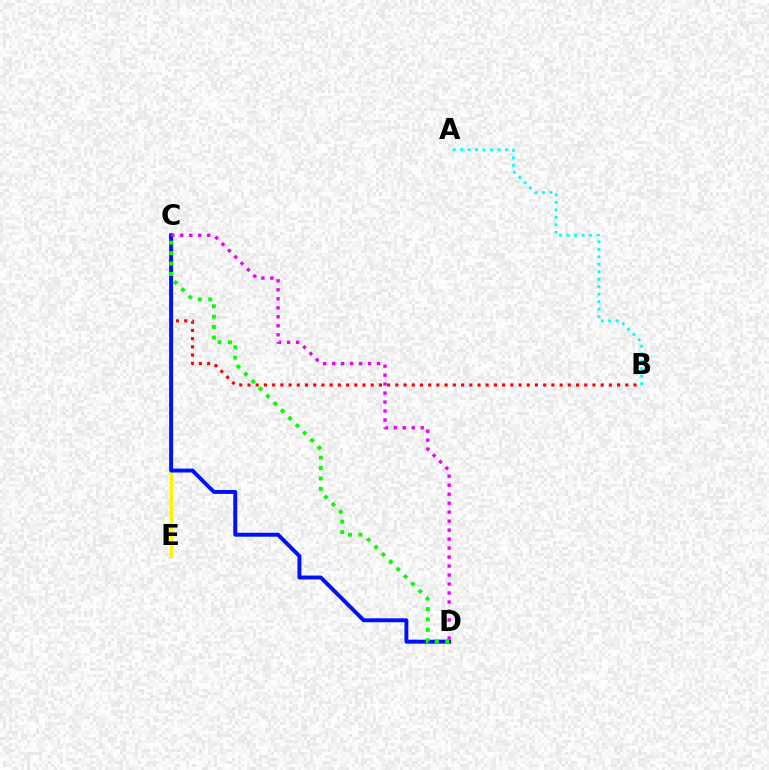{('C', 'E'): [{'color': '#fcf500', 'line_style': 'solid', 'thickness': 2.51}], ('A', 'B'): [{'color': '#00fff6', 'line_style': 'dotted', 'thickness': 2.03}], ('B', 'C'): [{'color': '#ff0000', 'line_style': 'dotted', 'thickness': 2.23}], ('C', 'D'): [{'color': '#0010ff', 'line_style': 'solid', 'thickness': 2.82}, {'color': '#08ff00', 'line_style': 'dotted', 'thickness': 2.83}, {'color': '#ee00ff', 'line_style': 'dotted', 'thickness': 2.44}]}